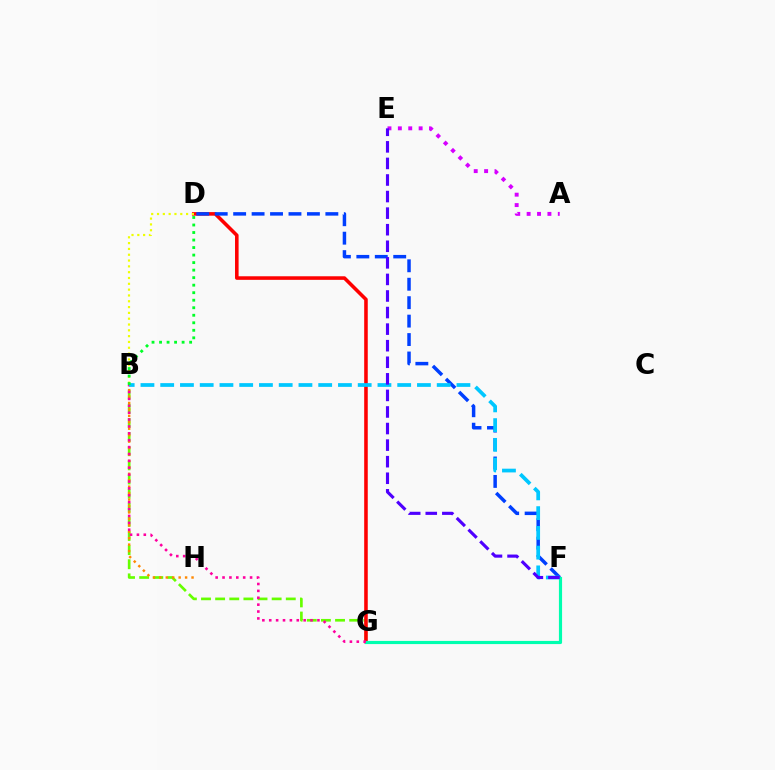{('B', 'G'): [{'color': '#66ff00', 'line_style': 'dashed', 'thickness': 1.92}, {'color': '#ff00a0', 'line_style': 'dotted', 'thickness': 1.87}], ('D', 'G'): [{'color': '#ff0000', 'line_style': 'solid', 'thickness': 2.57}], ('D', 'F'): [{'color': '#003fff', 'line_style': 'dashed', 'thickness': 2.51}], ('F', 'G'): [{'color': '#00ffaf', 'line_style': 'solid', 'thickness': 2.27}], ('B', 'H'): [{'color': '#ff8800', 'line_style': 'dotted', 'thickness': 1.75}], ('B', 'F'): [{'color': '#00c7ff', 'line_style': 'dashed', 'thickness': 2.68}], ('B', 'D'): [{'color': '#eeff00', 'line_style': 'dotted', 'thickness': 1.58}, {'color': '#00ff27', 'line_style': 'dotted', 'thickness': 2.04}], ('A', 'E'): [{'color': '#d600ff', 'line_style': 'dotted', 'thickness': 2.82}], ('E', 'F'): [{'color': '#4f00ff', 'line_style': 'dashed', 'thickness': 2.25}]}